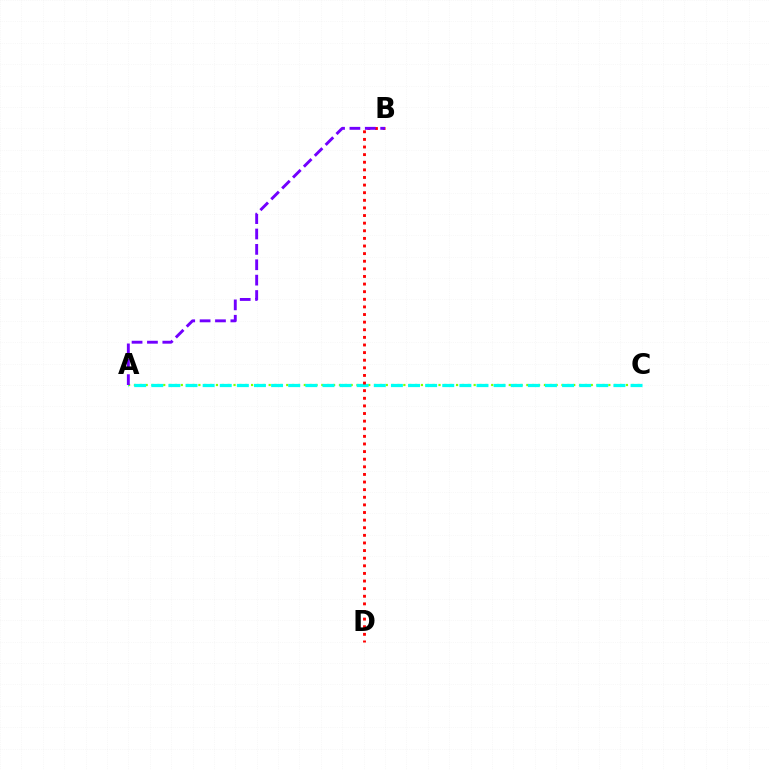{('A', 'C'): [{'color': '#84ff00', 'line_style': 'dotted', 'thickness': 1.59}, {'color': '#00fff6', 'line_style': 'dashed', 'thickness': 2.33}], ('B', 'D'): [{'color': '#ff0000', 'line_style': 'dotted', 'thickness': 2.07}], ('A', 'B'): [{'color': '#7200ff', 'line_style': 'dashed', 'thickness': 2.09}]}